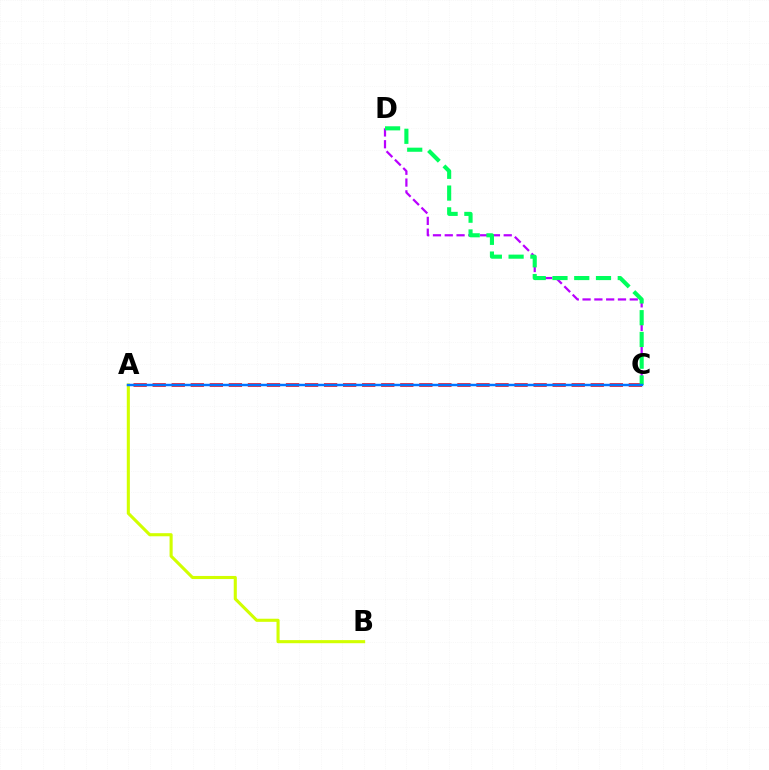{('A', 'B'): [{'color': '#d1ff00', 'line_style': 'solid', 'thickness': 2.23}], ('A', 'C'): [{'color': '#ff0000', 'line_style': 'dashed', 'thickness': 2.59}, {'color': '#0074ff', 'line_style': 'solid', 'thickness': 1.76}], ('C', 'D'): [{'color': '#b900ff', 'line_style': 'dashed', 'thickness': 1.6}, {'color': '#00ff5c', 'line_style': 'dashed', 'thickness': 2.96}]}